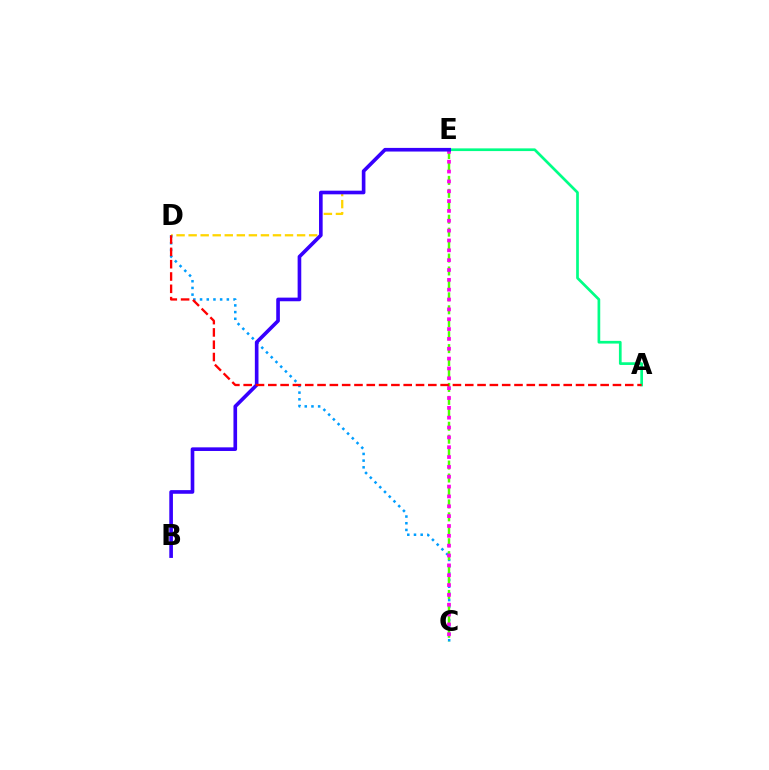{('D', 'E'): [{'color': '#ffd500', 'line_style': 'dashed', 'thickness': 1.64}], ('C', 'D'): [{'color': '#009eff', 'line_style': 'dotted', 'thickness': 1.82}], ('C', 'E'): [{'color': '#4fff00', 'line_style': 'dashed', 'thickness': 1.76}, {'color': '#ff00ed', 'line_style': 'dotted', 'thickness': 2.67}], ('A', 'E'): [{'color': '#00ff86', 'line_style': 'solid', 'thickness': 1.95}], ('B', 'E'): [{'color': '#3700ff', 'line_style': 'solid', 'thickness': 2.62}], ('A', 'D'): [{'color': '#ff0000', 'line_style': 'dashed', 'thickness': 1.67}]}